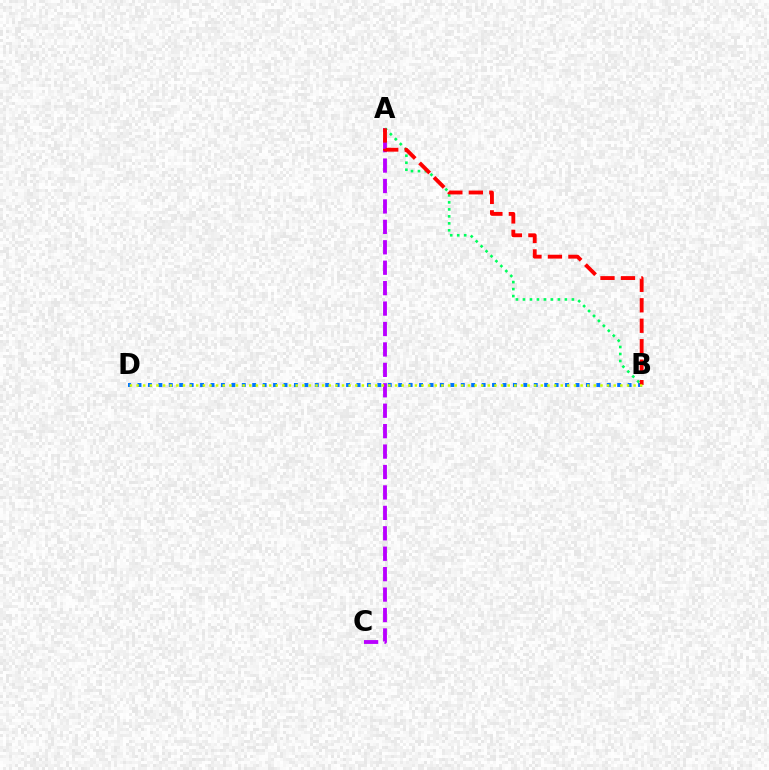{('B', 'D'): [{'color': '#0074ff', 'line_style': 'dotted', 'thickness': 2.83}, {'color': '#d1ff00', 'line_style': 'dotted', 'thickness': 1.8}], ('A', 'C'): [{'color': '#b900ff', 'line_style': 'dashed', 'thickness': 2.78}], ('A', 'B'): [{'color': '#00ff5c', 'line_style': 'dotted', 'thickness': 1.9}, {'color': '#ff0000', 'line_style': 'dashed', 'thickness': 2.78}]}